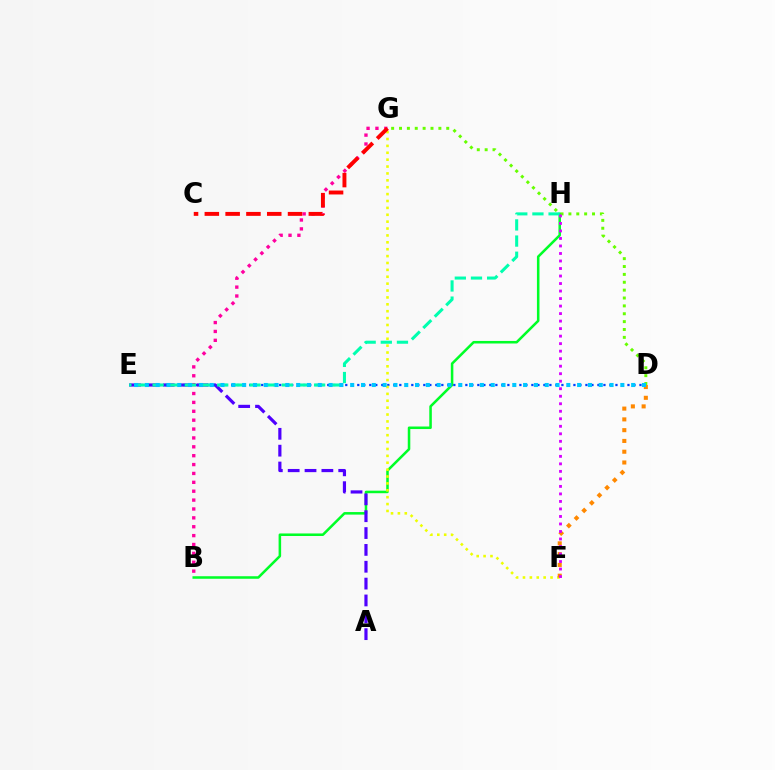{('B', 'H'): [{'color': '#00ff27', 'line_style': 'solid', 'thickness': 1.83}], ('D', 'G'): [{'color': '#66ff00', 'line_style': 'dotted', 'thickness': 2.14}], ('B', 'G'): [{'color': '#ff00a0', 'line_style': 'dotted', 'thickness': 2.41}], ('A', 'E'): [{'color': '#4f00ff', 'line_style': 'dashed', 'thickness': 2.29}], ('D', 'E'): [{'color': '#003fff', 'line_style': 'dotted', 'thickness': 1.63}, {'color': '#00c7ff', 'line_style': 'dotted', 'thickness': 2.94}], ('F', 'G'): [{'color': '#eeff00', 'line_style': 'dotted', 'thickness': 1.87}], ('D', 'F'): [{'color': '#ff8800', 'line_style': 'dotted', 'thickness': 2.93}], ('E', 'H'): [{'color': '#00ffaf', 'line_style': 'dashed', 'thickness': 2.19}], ('C', 'G'): [{'color': '#ff0000', 'line_style': 'dashed', 'thickness': 2.83}], ('F', 'H'): [{'color': '#d600ff', 'line_style': 'dotted', 'thickness': 2.04}]}